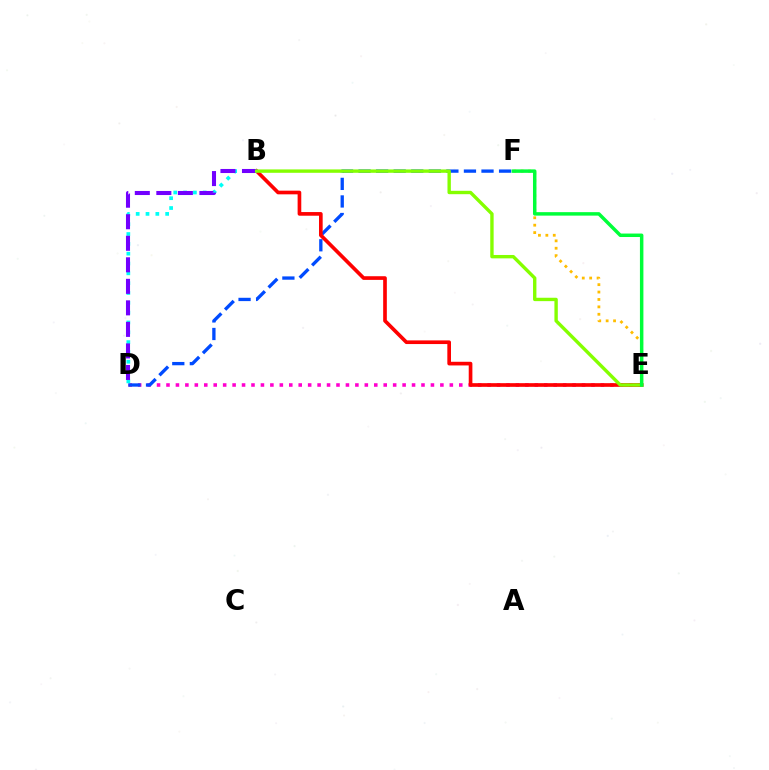{('D', 'E'): [{'color': '#ff00cf', 'line_style': 'dotted', 'thickness': 2.57}], ('D', 'F'): [{'color': '#004bff', 'line_style': 'dashed', 'thickness': 2.39}], ('B', 'E'): [{'color': '#ff0000', 'line_style': 'solid', 'thickness': 2.64}, {'color': '#84ff00', 'line_style': 'solid', 'thickness': 2.43}], ('E', 'F'): [{'color': '#ffbd00', 'line_style': 'dotted', 'thickness': 2.01}, {'color': '#00ff39', 'line_style': 'solid', 'thickness': 2.5}], ('B', 'D'): [{'color': '#00fff6', 'line_style': 'dotted', 'thickness': 2.67}, {'color': '#7200ff', 'line_style': 'dashed', 'thickness': 2.92}]}